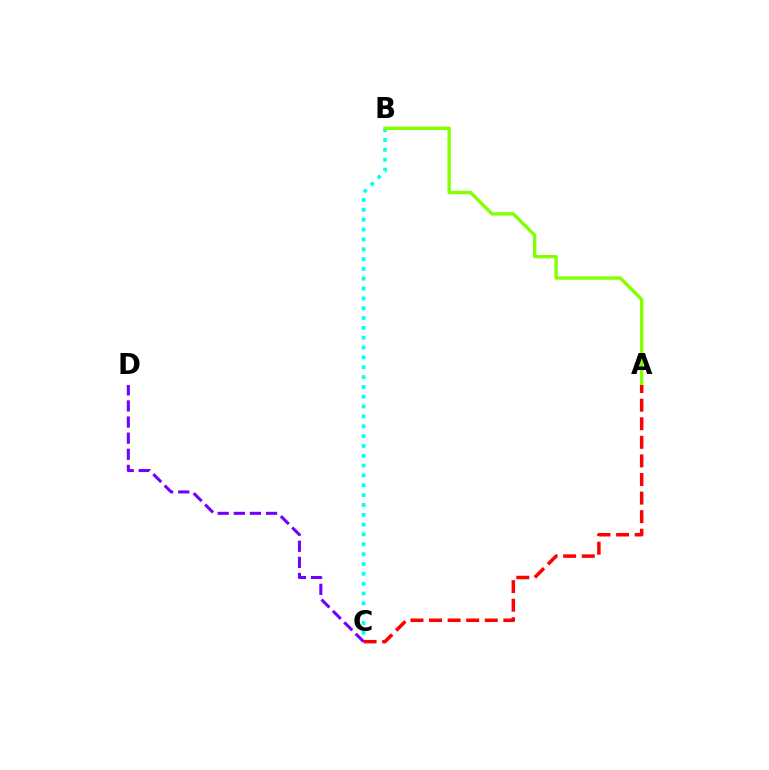{('B', 'C'): [{'color': '#00fff6', 'line_style': 'dotted', 'thickness': 2.67}], ('A', 'B'): [{'color': '#84ff00', 'line_style': 'solid', 'thickness': 2.43}], ('A', 'C'): [{'color': '#ff0000', 'line_style': 'dashed', 'thickness': 2.52}], ('C', 'D'): [{'color': '#7200ff', 'line_style': 'dashed', 'thickness': 2.19}]}